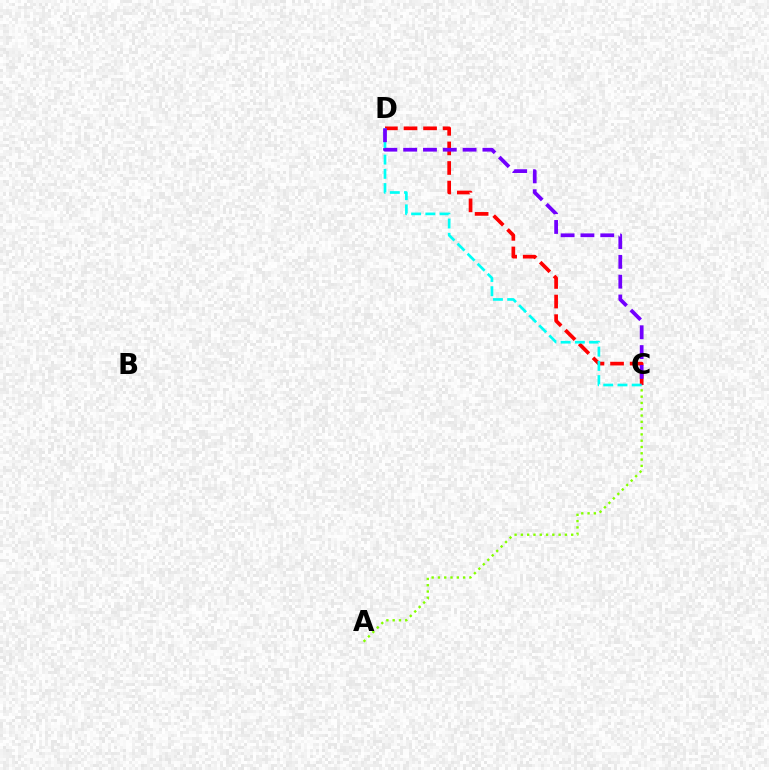{('C', 'D'): [{'color': '#ff0000', 'line_style': 'dashed', 'thickness': 2.66}, {'color': '#00fff6', 'line_style': 'dashed', 'thickness': 1.93}, {'color': '#7200ff', 'line_style': 'dashed', 'thickness': 2.69}], ('A', 'C'): [{'color': '#84ff00', 'line_style': 'dotted', 'thickness': 1.71}]}